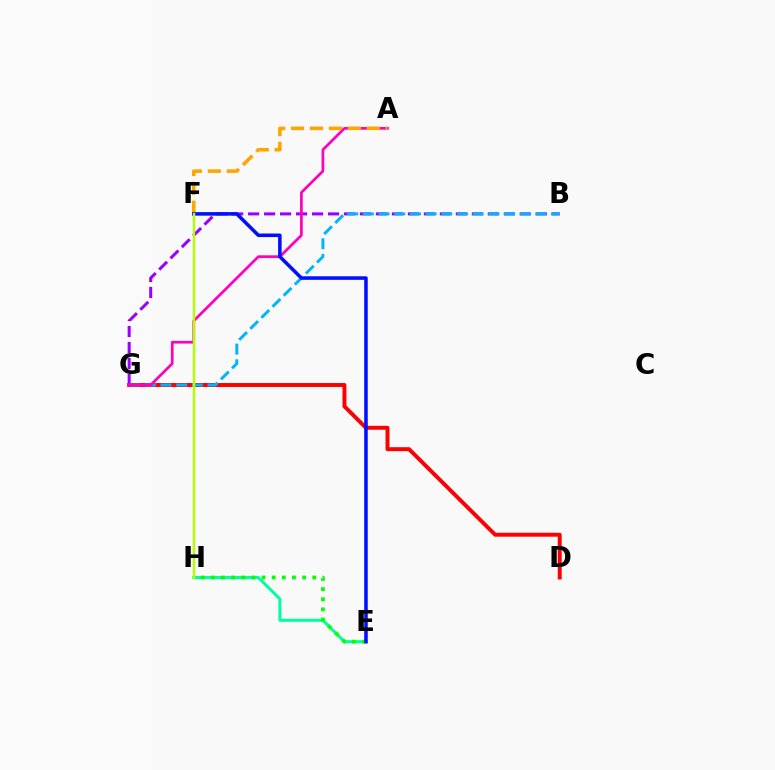{('D', 'G'): [{'color': '#ff0000', 'line_style': 'solid', 'thickness': 2.84}], ('E', 'H'): [{'color': '#00ff9d', 'line_style': 'solid', 'thickness': 2.16}, {'color': '#08ff00', 'line_style': 'dotted', 'thickness': 2.76}], ('B', 'G'): [{'color': '#9b00ff', 'line_style': 'dashed', 'thickness': 2.17}, {'color': '#00b5ff', 'line_style': 'dashed', 'thickness': 2.13}], ('A', 'G'): [{'color': '#ff00bd', 'line_style': 'solid', 'thickness': 1.95}], ('A', 'F'): [{'color': '#ffa500', 'line_style': 'dashed', 'thickness': 2.57}], ('E', 'F'): [{'color': '#0010ff', 'line_style': 'solid', 'thickness': 2.55}], ('F', 'H'): [{'color': '#b3ff00', 'line_style': 'solid', 'thickness': 1.75}]}